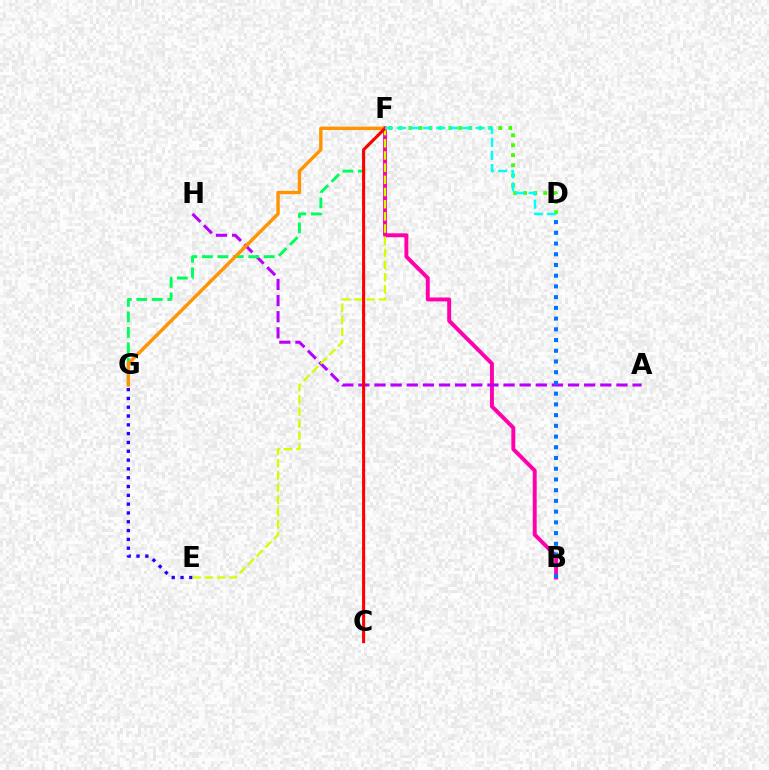{('B', 'F'): [{'color': '#ff00ac', 'line_style': 'solid', 'thickness': 2.83}], ('A', 'H'): [{'color': '#b900ff', 'line_style': 'dashed', 'thickness': 2.19}], ('F', 'G'): [{'color': '#00ff5c', 'line_style': 'dashed', 'thickness': 2.1}, {'color': '#ff9400', 'line_style': 'solid', 'thickness': 2.44}], ('B', 'D'): [{'color': '#0074ff', 'line_style': 'dotted', 'thickness': 2.91}], ('D', 'F'): [{'color': '#3dff00', 'line_style': 'dotted', 'thickness': 2.71}, {'color': '#00fff6', 'line_style': 'dashed', 'thickness': 1.78}], ('E', 'G'): [{'color': '#2500ff', 'line_style': 'dotted', 'thickness': 2.39}], ('E', 'F'): [{'color': '#d1ff00', 'line_style': 'dashed', 'thickness': 1.65}], ('C', 'F'): [{'color': '#ff0000', 'line_style': 'solid', 'thickness': 2.21}]}